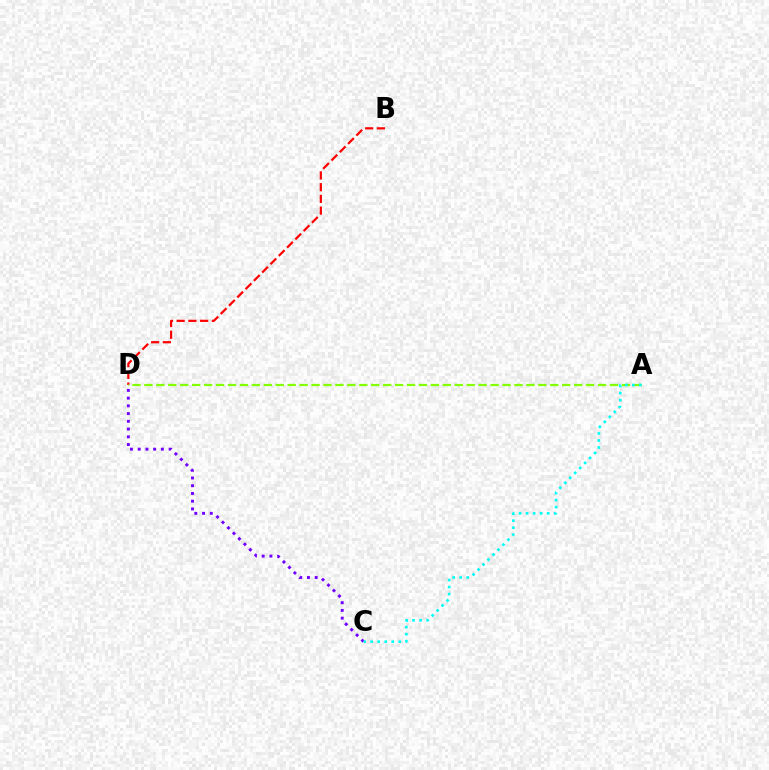{('B', 'D'): [{'color': '#ff0000', 'line_style': 'dashed', 'thickness': 1.59}], ('C', 'D'): [{'color': '#7200ff', 'line_style': 'dotted', 'thickness': 2.1}], ('A', 'D'): [{'color': '#84ff00', 'line_style': 'dashed', 'thickness': 1.62}], ('A', 'C'): [{'color': '#00fff6', 'line_style': 'dotted', 'thickness': 1.91}]}